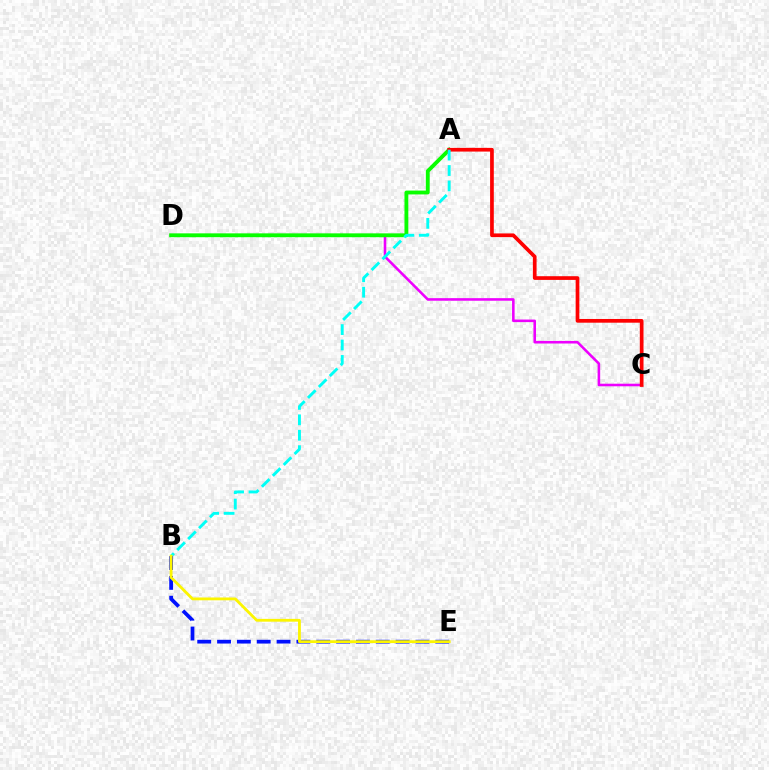{('C', 'D'): [{'color': '#ee00ff', 'line_style': 'solid', 'thickness': 1.85}], ('A', 'D'): [{'color': '#08ff00', 'line_style': 'solid', 'thickness': 2.77}], ('A', 'C'): [{'color': '#ff0000', 'line_style': 'solid', 'thickness': 2.67}], ('A', 'B'): [{'color': '#00fff6', 'line_style': 'dashed', 'thickness': 2.09}], ('B', 'E'): [{'color': '#0010ff', 'line_style': 'dashed', 'thickness': 2.7}, {'color': '#fcf500', 'line_style': 'solid', 'thickness': 2.02}]}